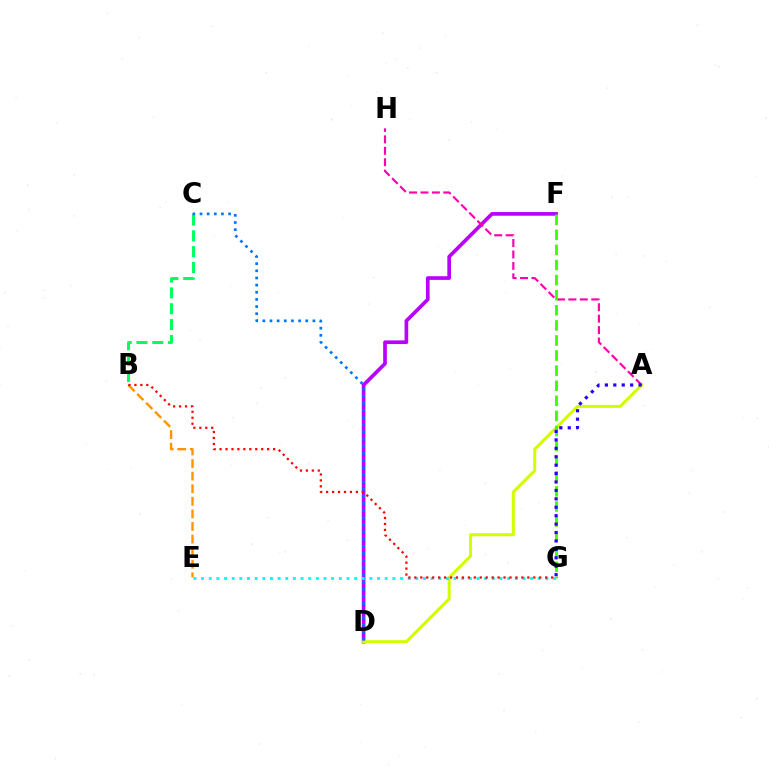{('D', 'F'): [{'color': '#b900ff', 'line_style': 'solid', 'thickness': 2.64}], ('A', 'D'): [{'color': '#d1ff00', 'line_style': 'solid', 'thickness': 2.17}], ('A', 'H'): [{'color': '#ff00ac', 'line_style': 'dashed', 'thickness': 1.55}], ('B', 'C'): [{'color': '#00ff5c', 'line_style': 'dashed', 'thickness': 2.15}], ('F', 'G'): [{'color': '#3dff00', 'line_style': 'dashed', 'thickness': 2.05}], ('C', 'D'): [{'color': '#0074ff', 'line_style': 'dotted', 'thickness': 1.94}], ('B', 'E'): [{'color': '#ff9400', 'line_style': 'dashed', 'thickness': 1.71}], ('E', 'G'): [{'color': '#00fff6', 'line_style': 'dotted', 'thickness': 2.08}], ('B', 'G'): [{'color': '#ff0000', 'line_style': 'dotted', 'thickness': 1.62}], ('A', 'G'): [{'color': '#2500ff', 'line_style': 'dotted', 'thickness': 2.29}]}